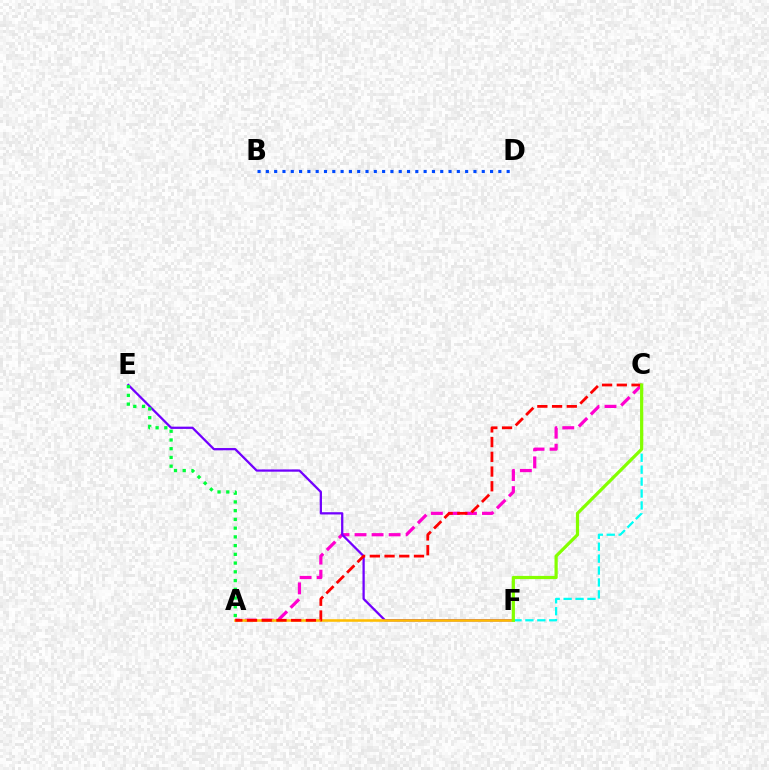{('A', 'C'): [{'color': '#ff00cf', 'line_style': 'dashed', 'thickness': 2.31}, {'color': '#ff0000', 'line_style': 'dashed', 'thickness': 2.0}], ('E', 'F'): [{'color': '#7200ff', 'line_style': 'solid', 'thickness': 1.63}], ('A', 'F'): [{'color': '#ffbd00', 'line_style': 'solid', 'thickness': 1.85}], ('C', 'F'): [{'color': '#00fff6', 'line_style': 'dashed', 'thickness': 1.62}, {'color': '#84ff00', 'line_style': 'solid', 'thickness': 2.31}], ('A', 'E'): [{'color': '#00ff39', 'line_style': 'dotted', 'thickness': 2.37}], ('B', 'D'): [{'color': '#004bff', 'line_style': 'dotted', 'thickness': 2.26}]}